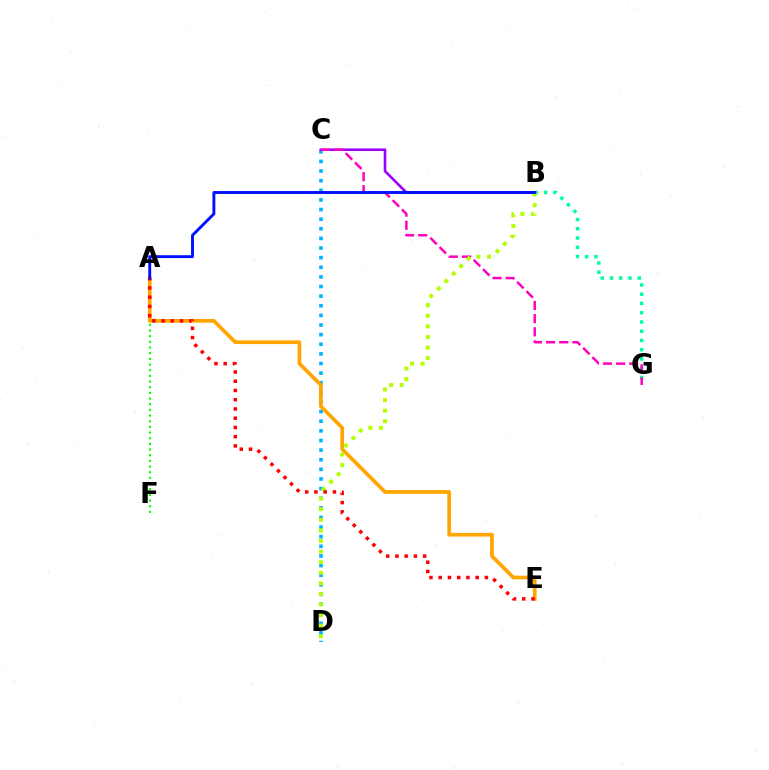{('B', 'G'): [{'color': '#00ff9d', 'line_style': 'dotted', 'thickness': 2.51}], ('C', 'D'): [{'color': '#00b5ff', 'line_style': 'dotted', 'thickness': 2.61}], ('A', 'F'): [{'color': '#08ff00', 'line_style': 'dotted', 'thickness': 1.54}], ('A', 'E'): [{'color': '#ffa500', 'line_style': 'solid', 'thickness': 2.66}, {'color': '#ff0000', 'line_style': 'dotted', 'thickness': 2.51}], ('B', 'C'): [{'color': '#9b00ff', 'line_style': 'solid', 'thickness': 1.88}], ('C', 'G'): [{'color': '#ff00bd', 'line_style': 'dashed', 'thickness': 1.79}], ('B', 'D'): [{'color': '#b3ff00', 'line_style': 'dotted', 'thickness': 2.88}], ('A', 'B'): [{'color': '#0010ff', 'line_style': 'solid', 'thickness': 2.09}]}